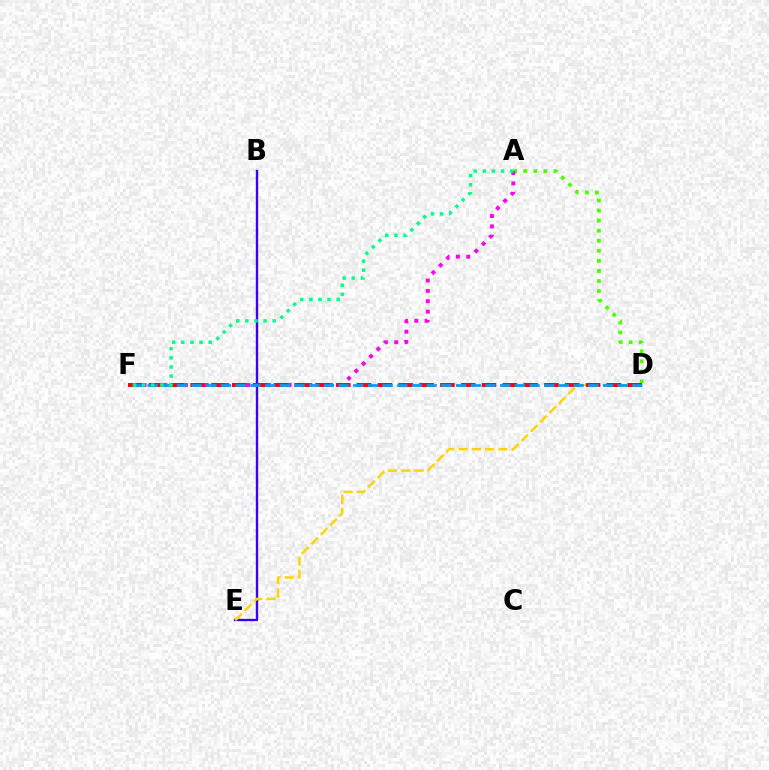{('A', 'D'): [{'color': '#4fff00', 'line_style': 'dotted', 'thickness': 2.73}], ('A', 'F'): [{'color': '#ff00ed', 'line_style': 'dotted', 'thickness': 2.82}, {'color': '#00ff86', 'line_style': 'dotted', 'thickness': 2.48}], ('B', 'E'): [{'color': '#3700ff', 'line_style': 'solid', 'thickness': 1.69}], ('D', 'E'): [{'color': '#ffd500', 'line_style': 'dashed', 'thickness': 1.8}], ('D', 'F'): [{'color': '#ff0000', 'line_style': 'dashed', 'thickness': 2.83}, {'color': '#009eff', 'line_style': 'dashed', 'thickness': 2.0}]}